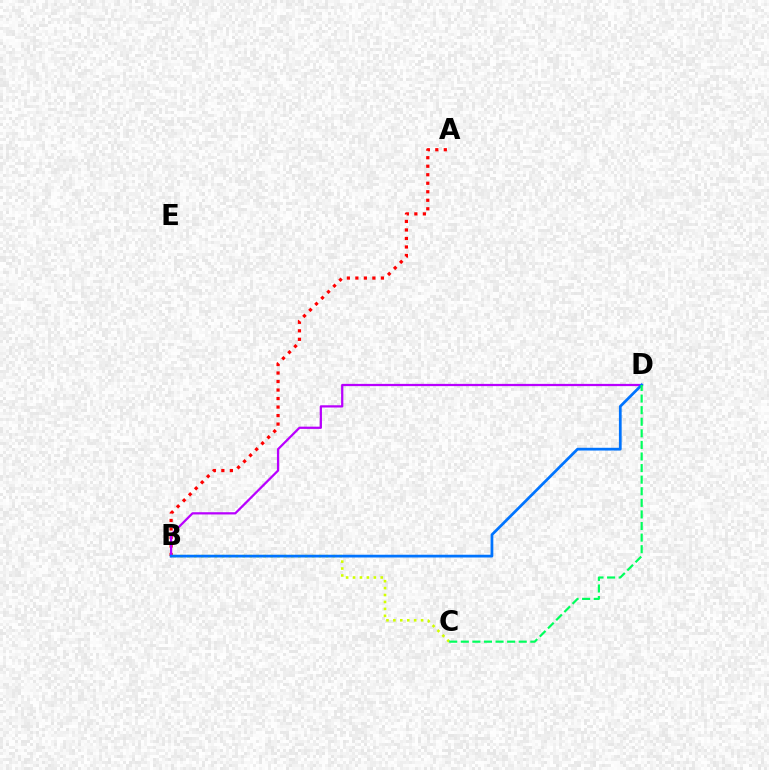{('B', 'C'): [{'color': '#d1ff00', 'line_style': 'dotted', 'thickness': 1.88}], ('A', 'B'): [{'color': '#ff0000', 'line_style': 'dotted', 'thickness': 2.31}], ('B', 'D'): [{'color': '#b900ff', 'line_style': 'solid', 'thickness': 1.61}, {'color': '#0074ff', 'line_style': 'solid', 'thickness': 1.98}], ('C', 'D'): [{'color': '#00ff5c', 'line_style': 'dashed', 'thickness': 1.57}]}